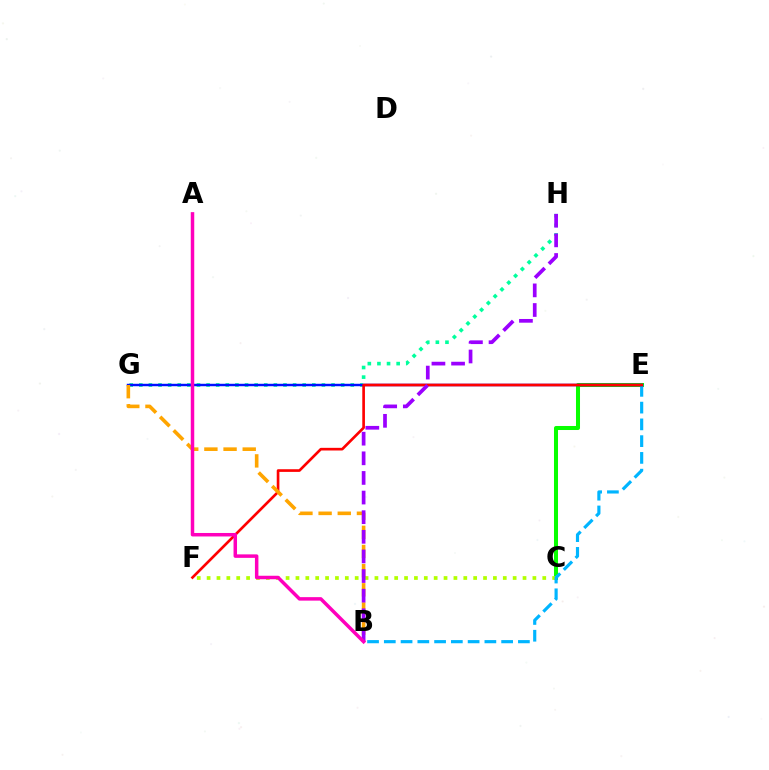{('C', 'E'): [{'color': '#08ff00', 'line_style': 'solid', 'thickness': 2.89}], ('G', 'H'): [{'color': '#00ff9d', 'line_style': 'dotted', 'thickness': 2.61}], ('C', 'F'): [{'color': '#b3ff00', 'line_style': 'dotted', 'thickness': 2.68}], ('B', 'E'): [{'color': '#00b5ff', 'line_style': 'dashed', 'thickness': 2.28}], ('E', 'G'): [{'color': '#0010ff', 'line_style': 'solid', 'thickness': 1.76}], ('E', 'F'): [{'color': '#ff0000', 'line_style': 'solid', 'thickness': 1.92}], ('B', 'G'): [{'color': '#ffa500', 'line_style': 'dashed', 'thickness': 2.6}], ('B', 'H'): [{'color': '#9b00ff', 'line_style': 'dashed', 'thickness': 2.67}], ('A', 'B'): [{'color': '#ff00bd', 'line_style': 'solid', 'thickness': 2.51}]}